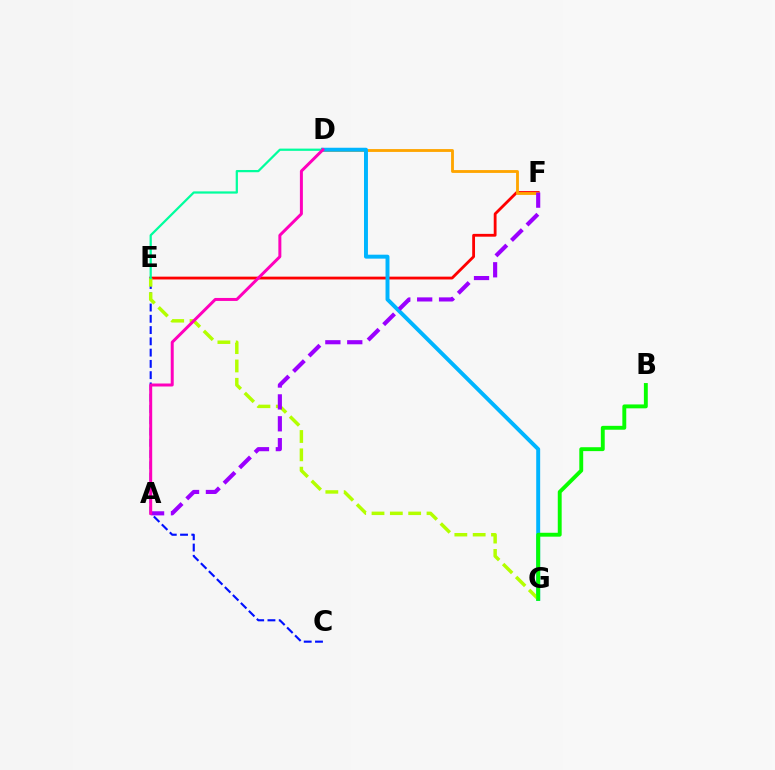{('E', 'F'): [{'color': '#ff0000', 'line_style': 'solid', 'thickness': 2.03}], ('D', 'F'): [{'color': '#ffa500', 'line_style': 'solid', 'thickness': 2.05}], ('C', 'E'): [{'color': '#0010ff', 'line_style': 'dashed', 'thickness': 1.53}], ('D', 'G'): [{'color': '#00b5ff', 'line_style': 'solid', 'thickness': 2.84}], ('E', 'G'): [{'color': '#b3ff00', 'line_style': 'dashed', 'thickness': 2.49}], ('B', 'G'): [{'color': '#08ff00', 'line_style': 'solid', 'thickness': 2.8}], ('A', 'F'): [{'color': '#9b00ff', 'line_style': 'dashed', 'thickness': 2.97}], ('D', 'E'): [{'color': '#00ff9d', 'line_style': 'solid', 'thickness': 1.61}], ('A', 'D'): [{'color': '#ff00bd', 'line_style': 'solid', 'thickness': 2.15}]}